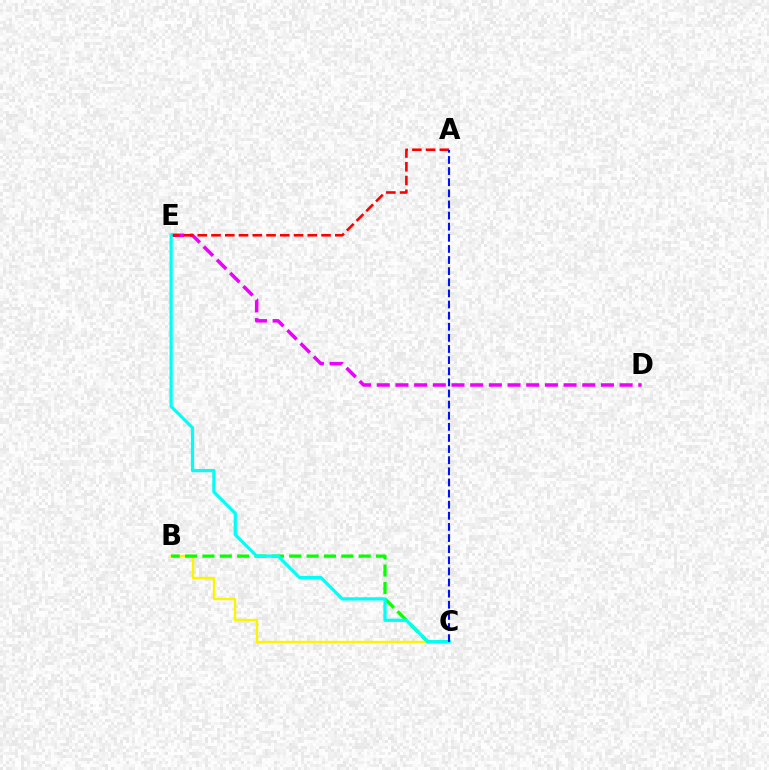{('B', 'C'): [{'color': '#fcf500', 'line_style': 'solid', 'thickness': 1.73}, {'color': '#08ff00', 'line_style': 'dashed', 'thickness': 2.36}], ('D', 'E'): [{'color': '#ee00ff', 'line_style': 'dashed', 'thickness': 2.54}], ('A', 'E'): [{'color': '#ff0000', 'line_style': 'dashed', 'thickness': 1.87}], ('C', 'E'): [{'color': '#00fff6', 'line_style': 'solid', 'thickness': 2.32}], ('A', 'C'): [{'color': '#0010ff', 'line_style': 'dashed', 'thickness': 1.51}]}